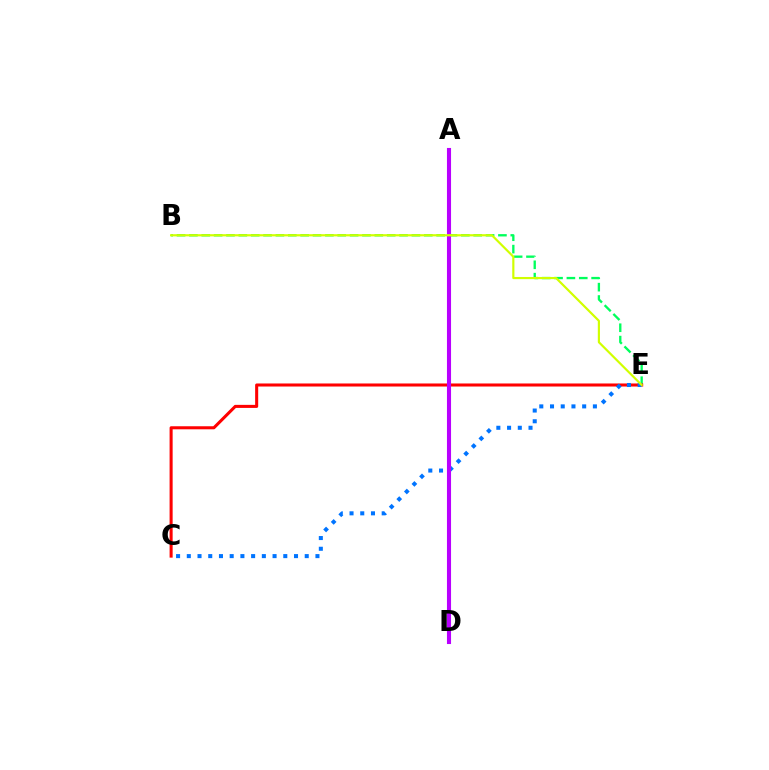{('B', 'E'): [{'color': '#00ff5c', 'line_style': 'dashed', 'thickness': 1.68}, {'color': '#d1ff00', 'line_style': 'solid', 'thickness': 1.56}], ('C', 'E'): [{'color': '#ff0000', 'line_style': 'solid', 'thickness': 2.2}, {'color': '#0074ff', 'line_style': 'dotted', 'thickness': 2.91}], ('A', 'D'): [{'color': '#b900ff', 'line_style': 'solid', 'thickness': 2.94}]}